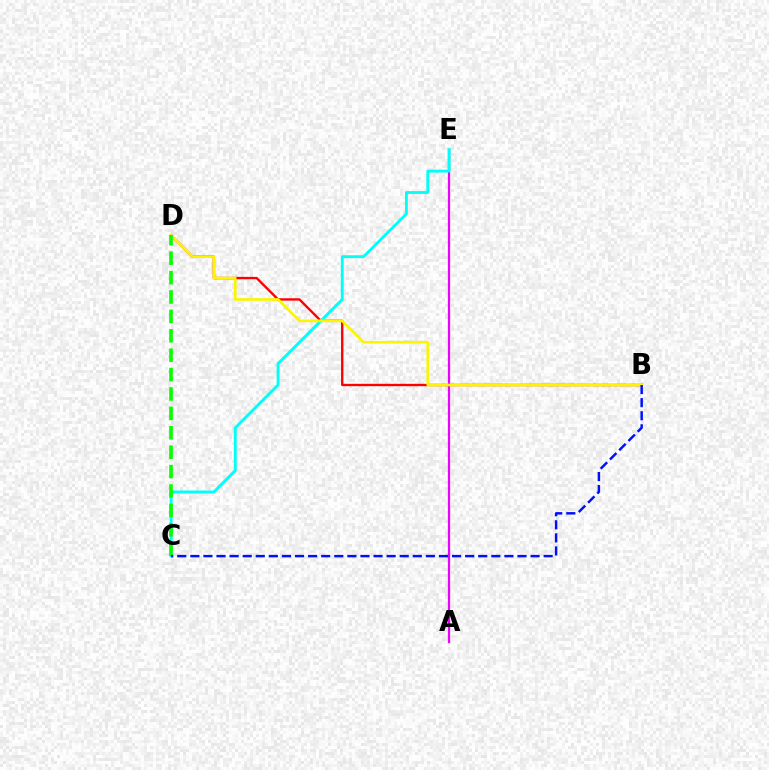{('B', 'D'): [{'color': '#ff0000', 'line_style': 'solid', 'thickness': 1.71}, {'color': '#fcf500', 'line_style': 'solid', 'thickness': 1.9}], ('A', 'E'): [{'color': '#ee00ff', 'line_style': 'solid', 'thickness': 1.62}], ('C', 'E'): [{'color': '#00fff6', 'line_style': 'solid', 'thickness': 2.06}], ('C', 'D'): [{'color': '#08ff00', 'line_style': 'dashed', 'thickness': 2.64}], ('B', 'C'): [{'color': '#0010ff', 'line_style': 'dashed', 'thickness': 1.78}]}